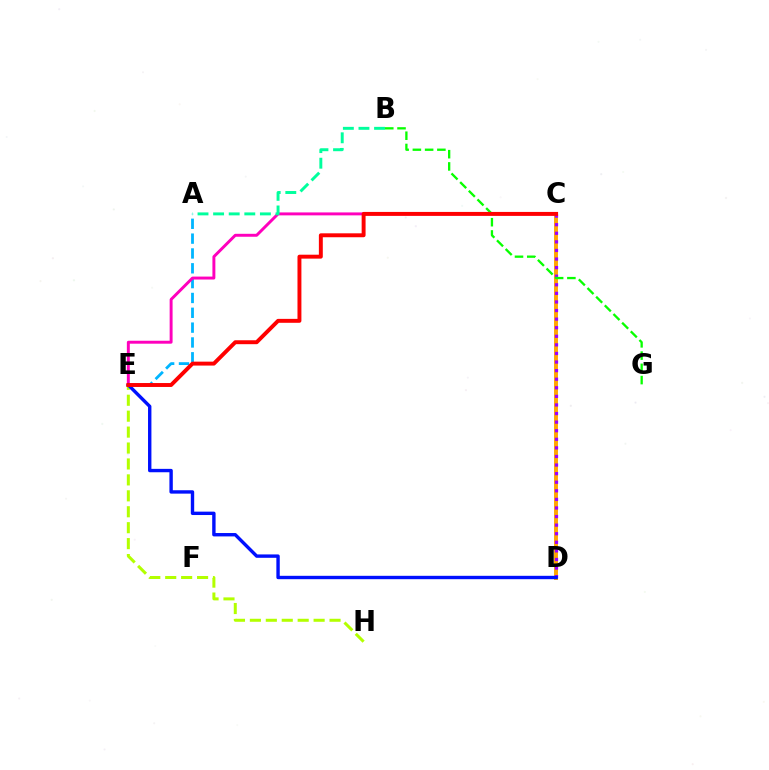{('C', 'D'): [{'color': '#ffa500', 'line_style': 'solid', 'thickness': 2.82}, {'color': '#9b00ff', 'line_style': 'dotted', 'thickness': 2.33}], ('E', 'H'): [{'color': '#b3ff00', 'line_style': 'dashed', 'thickness': 2.16}], ('A', 'E'): [{'color': '#00b5ff', 'line_style': 'dashed', 'thickness': 2.02}], ('C', 'E'): [{'color': '#ff00bd', 'line_style': 'solid', 'thickness': 2.12}, {'color': '#ff0000', 'line_style': 'solid', 'thickness': 2.83}], ('D', 'E'): [{'color': '#0010ff', 'line_style': 'solid', 'thickness': 2.44}], ('A', 'B'): [{'color': '#00ff9d', 'line_style': 'dashed', 'thickness': 2.12}], ('B', 'G'): [{'color': '#08ff00', 'line_style': 'dashed', 'thickness': 1.66}]}